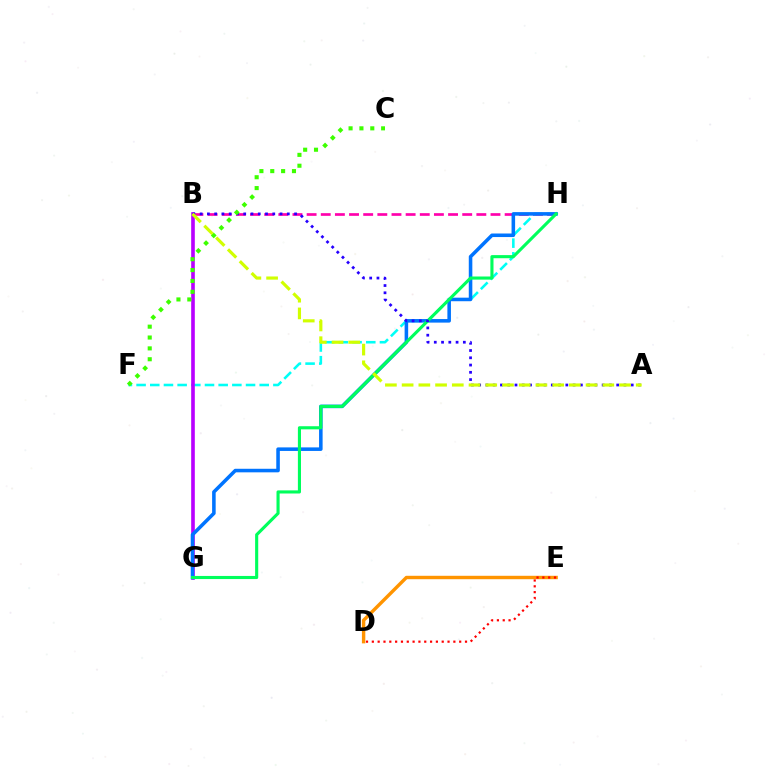{('B', 'H'): [{'color': '#ff00ac', 'line_style': 'dashed', 'thickness': 1.92}], ('F', 'H'): [{'color': '#00fff6', 'line_style': 'dashed', 'thickness': 1.86}], ('D', 'E'): [{'color': '#ff9400', 'line_style': 'solid', 'thickness': 2.46}, {'color': '#ff0000', 'line_style': 'dotted', 'thickness': 1.58}], ('B', 'G'): [{'color': '#b900ff', 'line_style': 'solid', 'thickness': 2.61}], ('G', 'H'): [{'color': '#0074ff', 'line_style': 'solid', 'thickness': 2.56}, {'color': '#00ff5c', 'line_style': 'solid', 'thickness': 2.24}], ('A', 'B'): [{'color': '#2500ff', 'line_style': 'dotted', 'thickness': 1.97}, {'color': '#d1ff00', 'line_style': 'dashed', 'thickness': 2.27}], ('C', 'F'): [{'color': '#3dff00', 'line_style': 'dotted', 'thickness': 2.95}]}